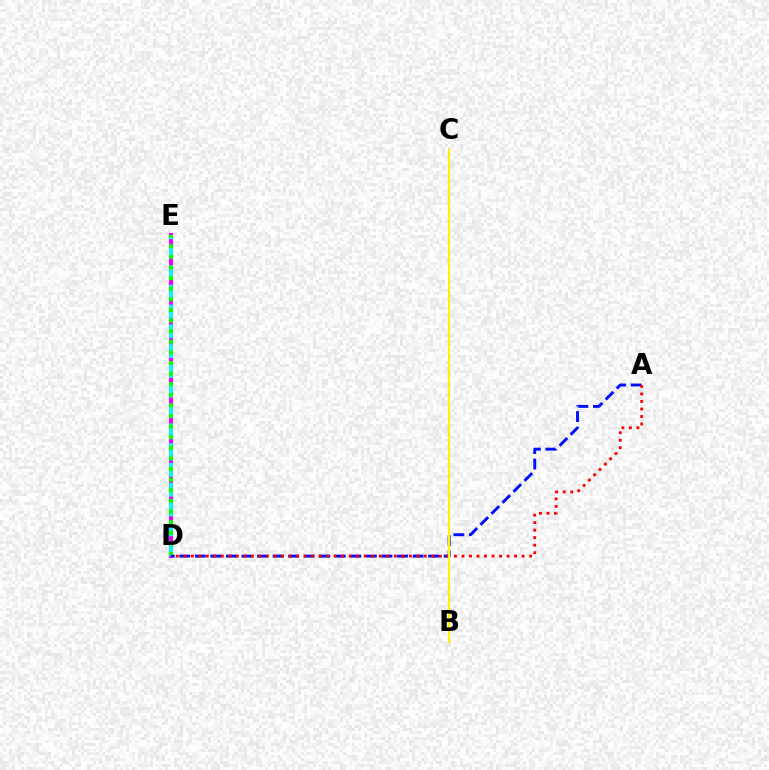{('D', 'E'): [{'color': '#ee00ff', 'line_style': 'solid', 'thickness': 2.94}, {'color': '#00fff6', 'line_style': 'dashed', 'thickness': 2.69}, {'color': '#08ff00', 'line_style': 'dotted', 'thickness': 2.88}], ('A', 'D'): [{'color': '#0010ff', 'line_style': 'dashed', 'thickness': 2.11}, {'color': '#ff0000', 'line_style': 'dotted', 'thickness': 2.04}], ('B', 'C'): [{'color': '#fcf500', 'line_style': 'solid', 'thickness': 1.51}]}